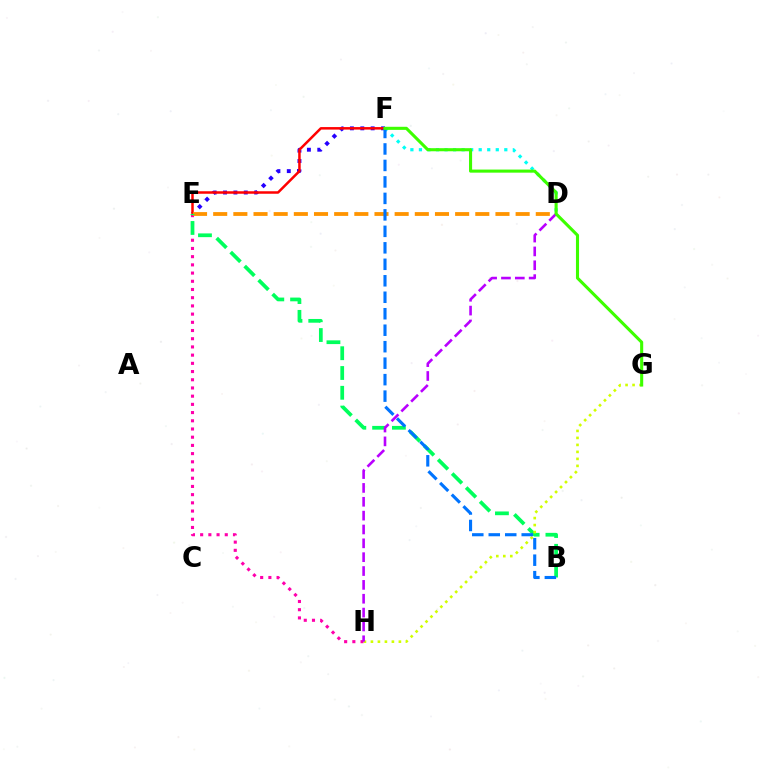{('E', 'F'): [{'color': '#2500ff', 'line_style': 'dotted', 'thickness': 2.82}, {'color': '#ff0000', 'line_style': 'solid', 'thickness': 1.8}], ('E', 'H'): [{'color': '#ff00ac', 'line_style': 'dotted', 'thickness': 2.23}], ('D', 'F'): [{'color': '#00fff6', 'line_style': 'dotted', 'thickness': 2.32}], ('D', 'E'): [{'color': '#ff9400', 'line_style': 'dashed', 'thickness': 2.74}], ('B', 'E'): [{'color': '#00ff5c', 'line_style': 'dashed', 'thickness': 2.69}], ('G', 'H'): [{'color': '#d1ff00', 'line_style': 'dotted', 'thickness': 1.9}], ('B', 'F'): [{'color': '#0074ff', 'line_style': 'dashed', 'thickness': 2.24}], ('D', 'H'): [{'color': '#b900ff', 'line_style': 'dashed', 'thickness': 1.88}], ('F', 'G'): [{'color': '#3dff00', 'line_style': 'solid', 'thickness': 2.22}]}